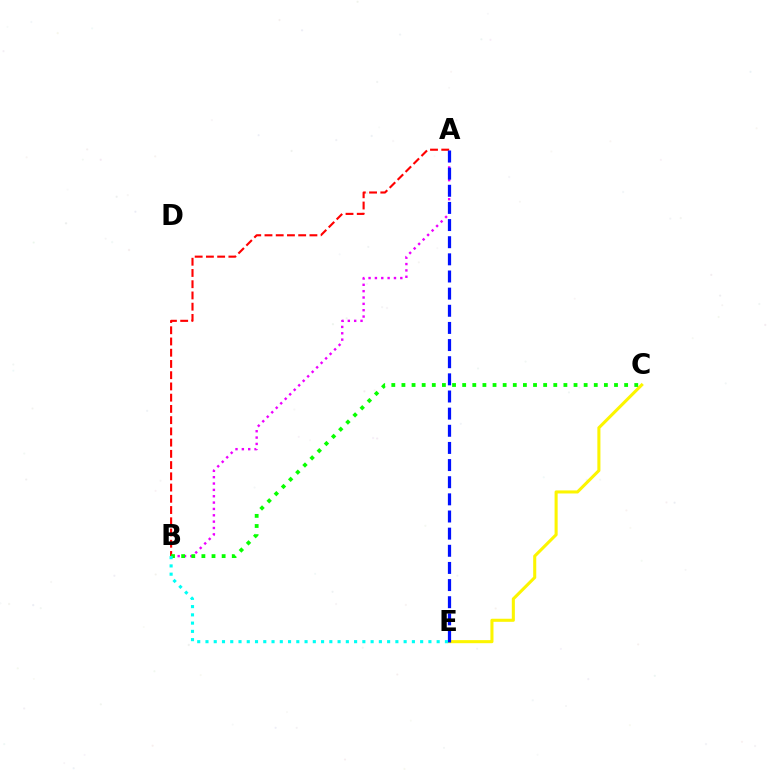{('A', 'B'): [{'color': '#ff0000', 'line_style': 'dashed', 'thickness': 1.53}, {'color': '#ee00ff', 'line_style': 'dotted', 'thickness': 1.73}], ('C', 'E'): [{'color': '#fcf500', 'line_style': 'solid', 'thickness': 2.21}], ('B', 'C'): [{'color': '#08ff00', 'line_style': 'dotted', 'thickness': 2.75}], ('A', 'E'): [{'color': '#0010ff', 'line_style': 'dashed', 'thickness': 2.33}], ('B', 'E'): [{'color': '#00fff6', 'line_style': 'dotted', 'thickness': 2.24}]}